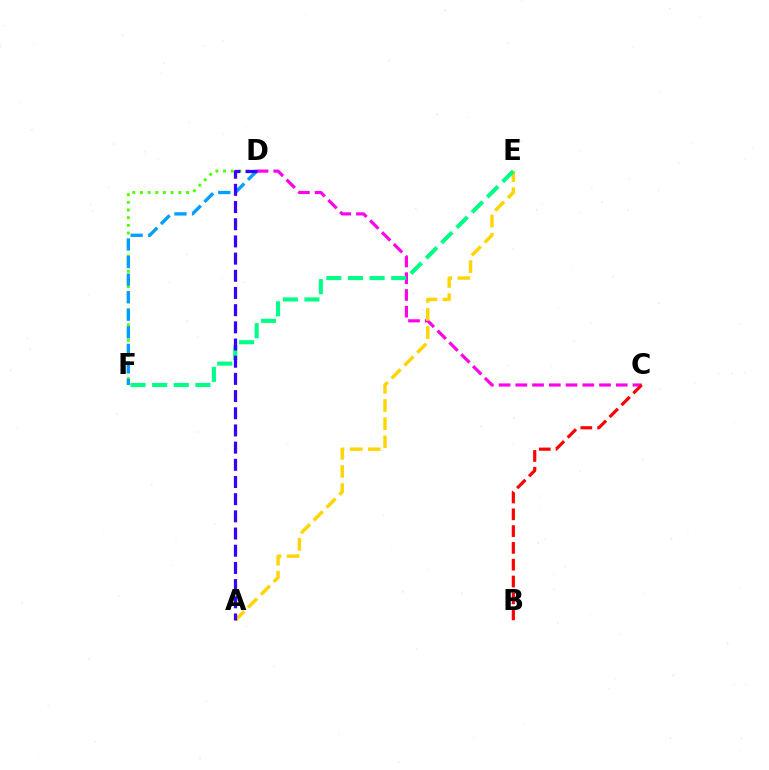{('C', 'D'): [{'color': '#ff00ed', 'line_style': 'dashed', 'thickness': 2.27}], ('D', 'F'): [{'color': '#4fff00', 'line_style': 'dotted', 'thickness': 2.08}, {'color': '#009eff', 'line_style': 'dashed', 'thickness': 2.38}], ('B', 'C'): [{'color': '#ff0000', 'line_style': 'dashed', 'thickness': 2.28}], ('A', 'E'): [{'color': '#ffd500', 'line_style': 'dashed', 'thickness': 2.46}], ('E', 'F'): [{'color': '#00ff86', 'line_style': 'dashed', 'thickness': 2.94}], ('A', 'D'): [{'color': '#3700ff', 'line_style': 'dashed', 'thickness': 2.33}]}